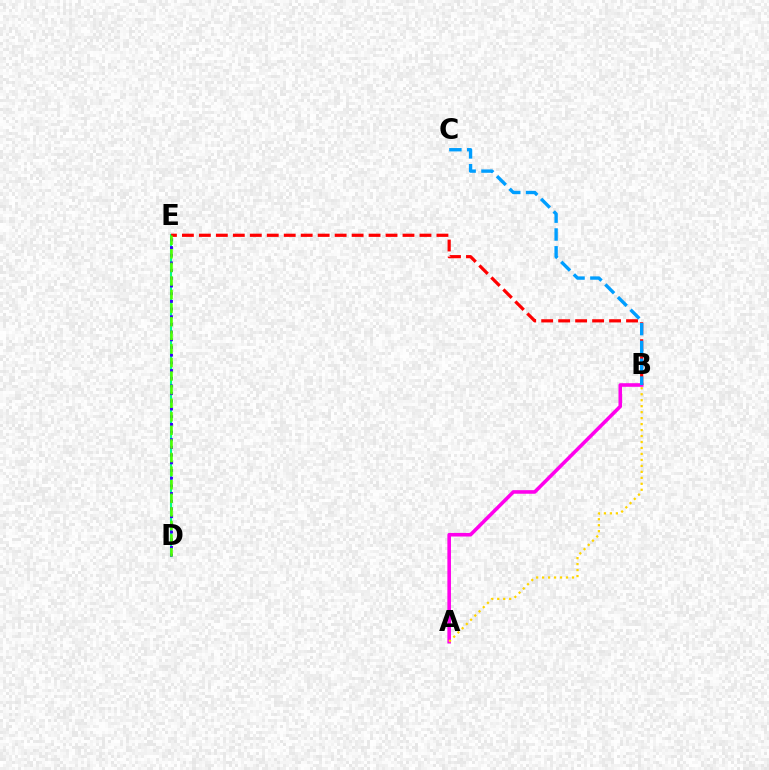{('D', 'E'): [{'color': '#00ff86', 'line_style': 'solid', 'thickness': 1.5}, {'color': '#3700ff', 'line_style': 'dotted', 'thickness': 2.09}, {'color': '#4fff00', 'line_style': 'dashed', 'thickness': 1.85}], ('A', 'B'): [{'color': '#ff00ed', 'line_style': 'solid', 'thickness': 2.58}, {'color': '#ffd500', 'line_style': 'dotted', 'thickness': 1.62}], ('B', 'E'): [{'color': '#ff0000', 'line_style': 'dashed', 'thickness': 2.31}], ('B', 'C'): [{'color': '#009eff', 'line_style': 'dashed', 'thickness': 2.42}]}